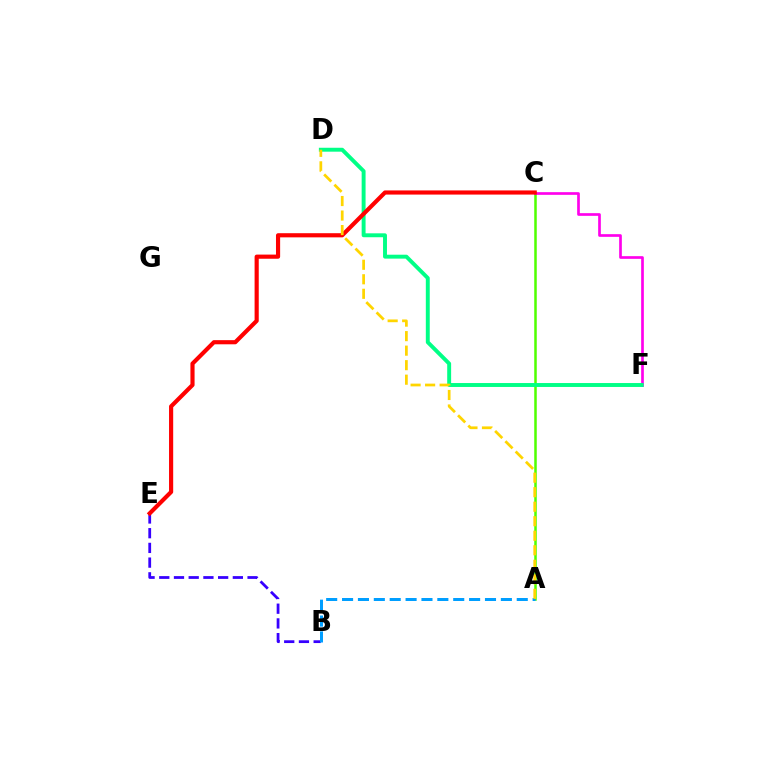{('A', 'C'): [{'color': '#4fff00', 'line_style': 'solid', 'thickness': 1.81}], ('B', 'E'): [{'color': '#3700ff', 'line_style': 'dashed', 'thickness': 2.0}], ('C', 'F'): [{'color': '#ff00ed', 'line_style': 'solid', 'thickness': 1.93}], ('D', 'F'): [{'color': '#00ff86', 'line_style': 'solid', 'thickness': 2.82}], ('A', 'B'): [{'color': '#009eff', 'line_style': 'dashed', 'thickness': 2.16}], ('C', 'E'): [{'color': '#ff0000', 'line_style': 'solid', 'thickness': 2.99}], ('A', 'D'): [{'color': '#ffd500', 'line_style': 'dashed', 'thickness': 1.97}]}